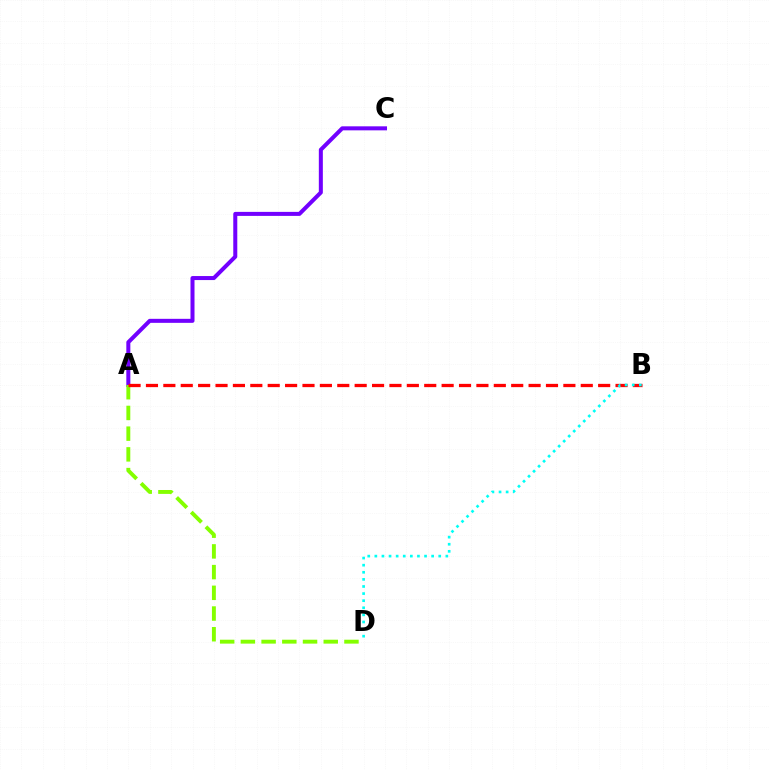{('A', 'C'): [{'color': '#7200ff', 'line_style': 'solid', 'thickness': 2.89}], ('A', 'D'): [{'color': '#84ff00', 'line_style': 'dashed', 'thickness': 2.81}], ('A', 'B'): [{'color': '#ff0000', 'line_style': 'dashed', 'thickness': 2.36}], ('B', 'D'): [{'color': '#00fff6', 'line_style': 'dotted', 'thickness': 1.93}]}